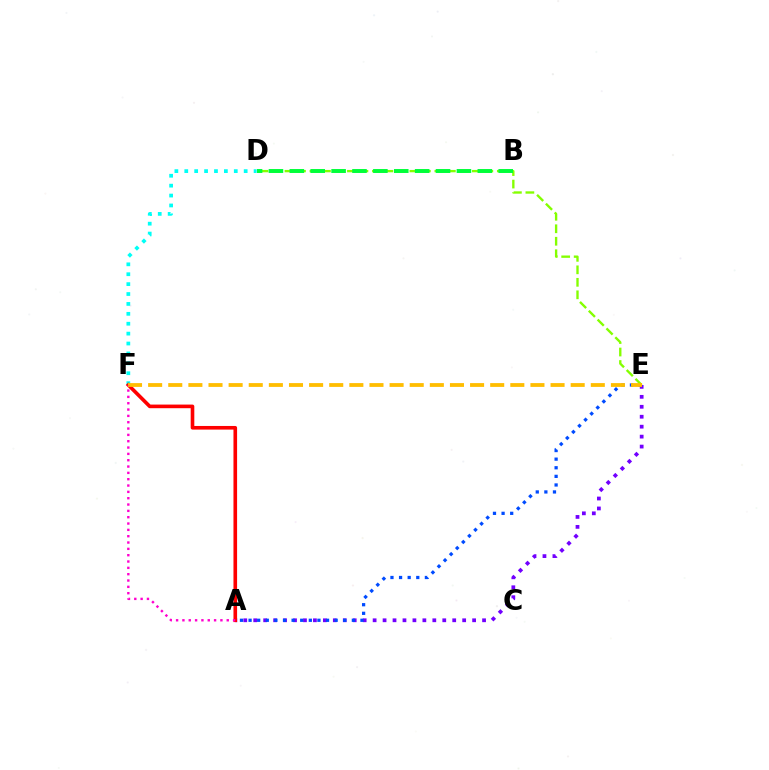{('A', 'E'): [{'color': '#7200ff', 'line_style': 'dotted', 'thickness': 2.7}, {'color': '#004bff', 'line_style': 'dotted', 'thickness': 2.34}], ('D', 'F'): [{'color': '#00fff6', 'line_style': 'dotted', 'thickness': 2.69}], ('D', 'E'): [{'color': '#84ff00', 'line_style': 'dashed', 'thickness': 1.7}], ('A', 'F'): [{'color': '#ff0000', 'line_style': 'solid', 'thickness': 2.61}, {'color': '#ff00cf', 'line_style': 'dotted', 'thickness': 1.72}], ('E', 'F'): [{'color': '#ffbd00', 'line_style': 'dashed', 'thickness': 2.73}], ('B', 'D'): [{'color': '#00ff39', 'line_style': 'dashed', 'thickness': 2.84}]}